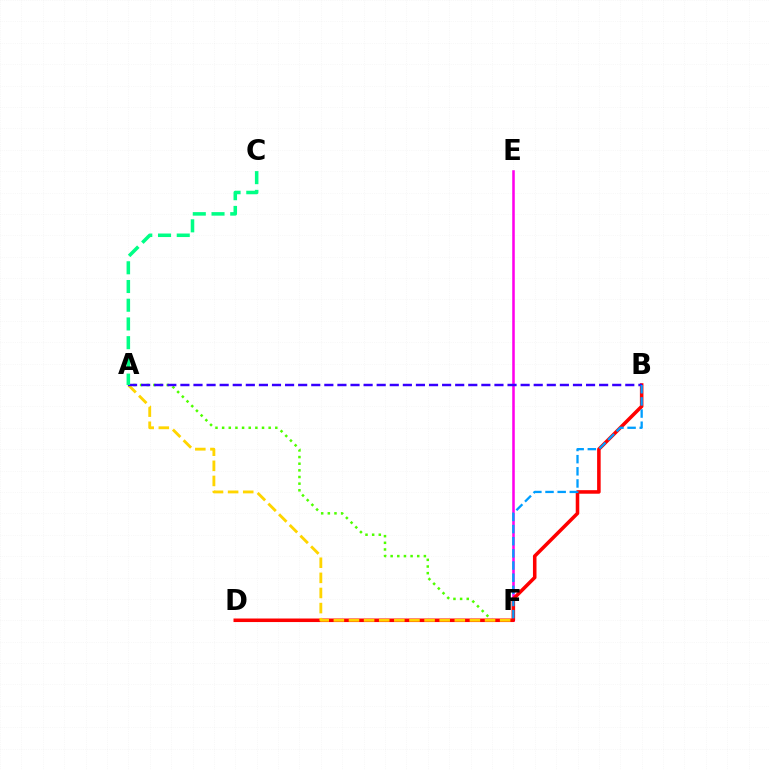{('E', 'F'): [{'color': '#ff00ed', 'line_style': 'solid', 'thickness': 1.84}], ('A', 'F'): [{'color': '#4fff00', 'line_style': 'dotted', 'thickness': 1.81}, {'color': '#ffd500', 'line_style': 'dashed', 'thickness': 2.05}], ('B', 'D'): [{'color': '#ff0000', 'line_style': 'solid', 'thickness': 2.55}], ('A', 'B'): [{'color': '#3700ff', 'line_style': 'dashed', 'thickness': 1.78}], ('A', 'C'): [{'color': '#00ff86', 'line_style': 'dashed', 'thickness': 2.54}], ('B', 'F'): [{'color': '#009eff', 'line_style': 'dashed', 'thickness': 1.65}]}